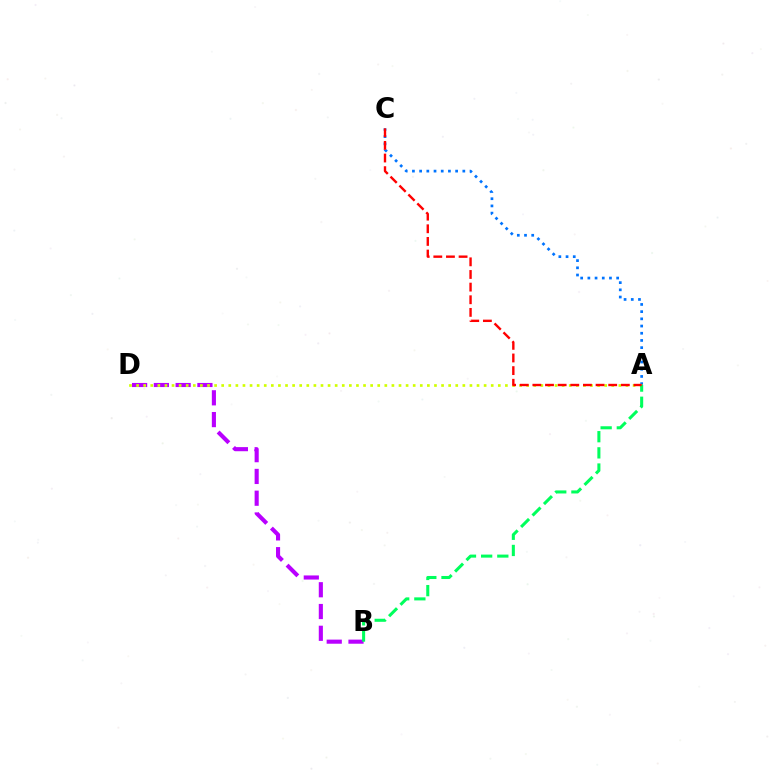{('B', 'D'): [{'color': '#b900ff', 'line_style': 'dashed', 'thickness': 2.96}], ('A', 'C'): [{'color': '#0074ff', 'line_style': 'dotted', 'thickness': 1.96}, {'color': '#ff0000', 'line_style': 'dashed', 'thickness': 1.72}], ('A', 'D'): [{'color': '#d1ff00', 'line_style': 'dotted', 'thickness': 1.93}], ('A', 'B'): [{'color': '#00ff5c', 'line_style': 'dashed', 'thickness': 2.2}]}